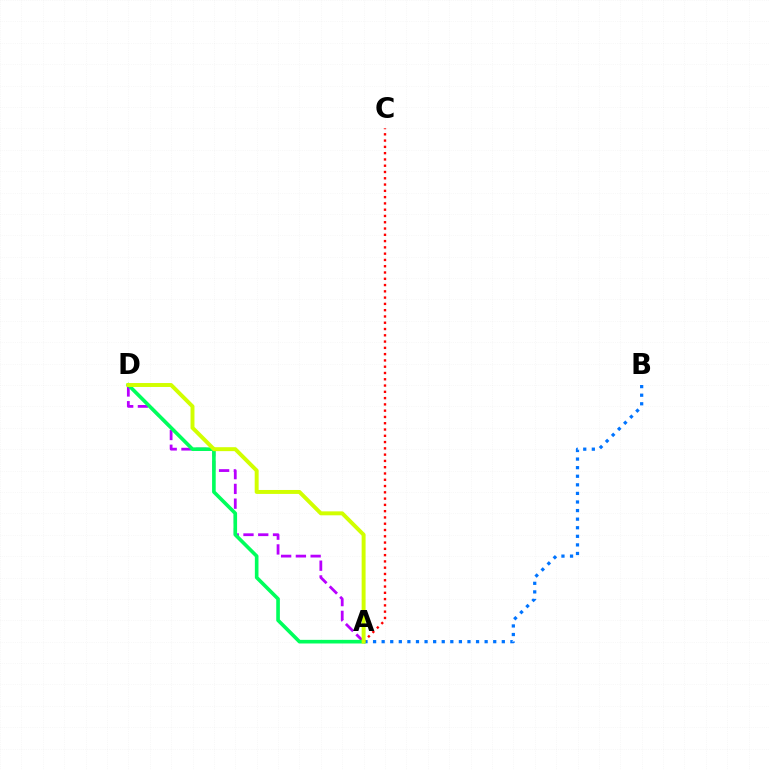{('A', 'B'): [{'color': '#0074ff', 'line_style': 'dotted', 'thickness': 2.33}], ('A', 'D'): [{'color': '#b900ff', 'line_style': 'dashed', 'thickness': 2.0}, {'color': '#00ff5c', 'line_style': 'solid', 'thickness': 2.61}, {'color': '#d1ff00', 'line_style': 'solid', 'thickness': 2.84}], ('A', 'C'): [{'color': '#ff0000', 'line_style': 'dotted', 'thickness': 1.71}]}